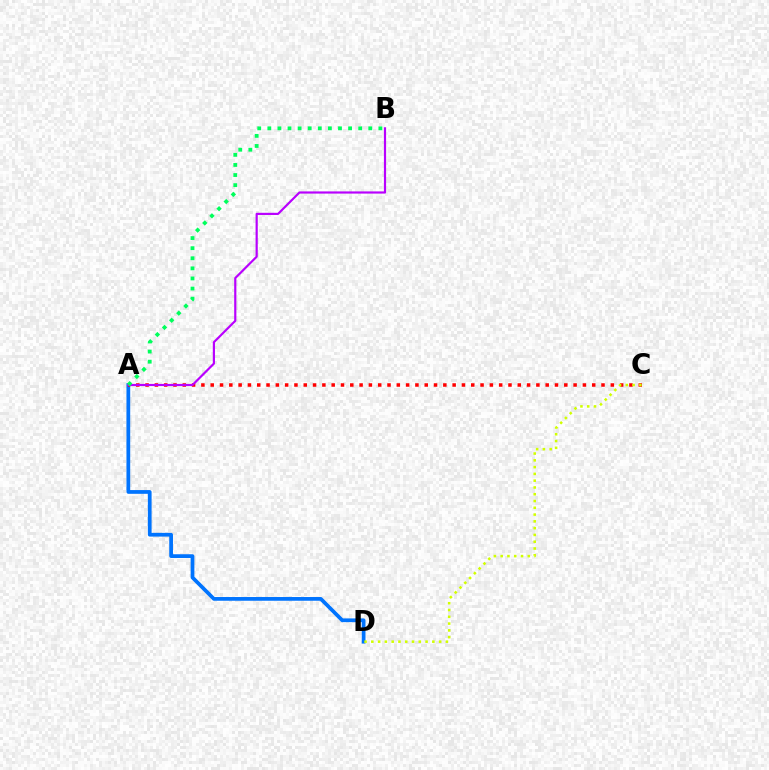{('A', 'D'): [{'color': '#0074ff', 'line_style': 'solid', 'thickness': 2.69}], ('A', 'C'): [{'color': '#ff0000', 'line_style': 'dotted', 'thickness': 2.53}], ('A', 'B'): [{'color': '#b900ff', 'line_style': 'solid', 'thickness': 1.57}, {'color': '#00ff5c', 'line_style': 'dotted', 'thickness': 2.74}], ('C', 'D'): [{'color': '#d1ff00', 'line_style': 'dotted', 'thickness': 1.84}]}